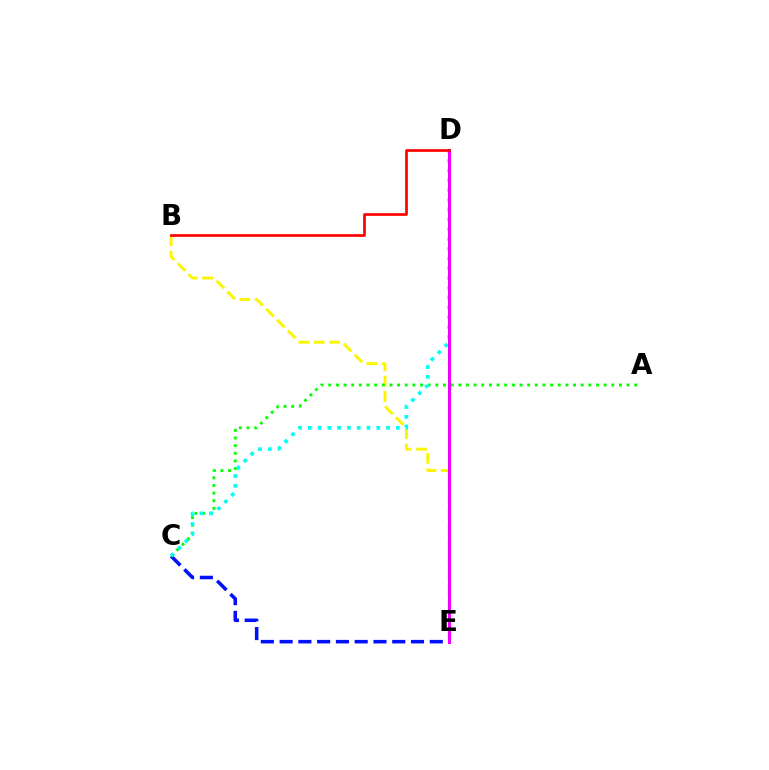{('C', 'E'): [{'color': '#0010ff', 'line_style': 'dashed', 'thickness': 2.55}], ('B', 'E'): [{'color': '#fcf500', 'line_style': 'dashed', 'thickness': 2.09}], ('A', 'C'): [{'color': '#08ff00', 'line_style': 'dotted', 'thickness': 2.08}], ('C', 'D'): [{'color': '#00fff6', 'line_style': 'dotted', 'thickness': 2.66}], ('D', 'E'): [{'color': '#ee00ff', 'line_style': 'solid', 'thickness': 2.2}], ('B', 'D'): [{'color': '#ff0000', 'line_style': 'solid', 'thickness': 1.94}]}